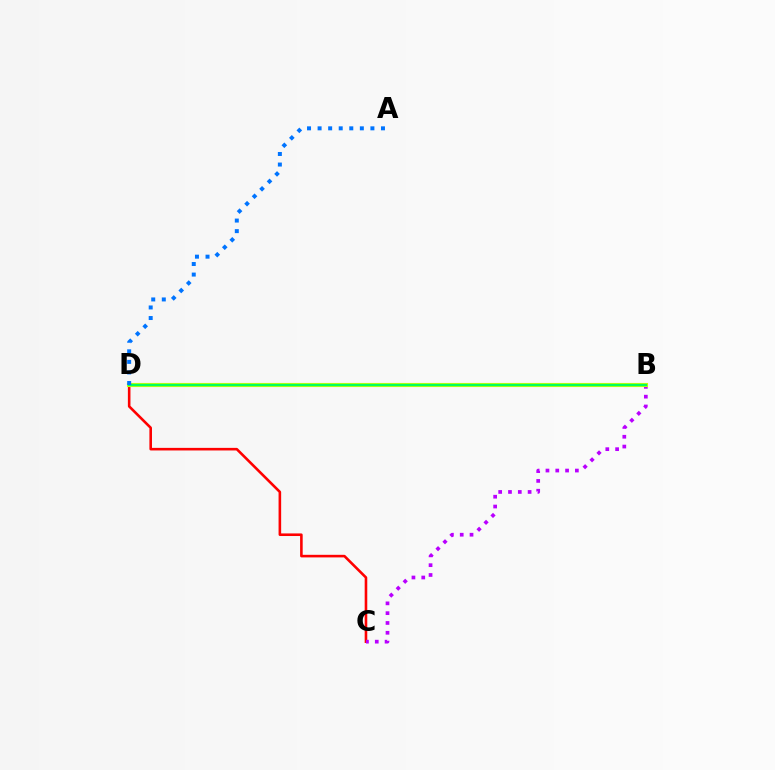{('C', 'D'): [{'color': '#ff0000', 'line_style': 'solid', 'thickness': 1.87}], ('B', 'C'): [{'color': '#b900ff', 'line_style': 'dotted', 'thickness': 2.67}], ('B', 'D'): [{'color': '#d1ff00', 'line_style': 'solid', 'thickness': 2.96}, {'color': '#00ff5c', 'line_style': 'solid', 'thickness': 1.73}], ('A', 'D'): [{'color': '#0074ff', 'line_style': 'dotted', 'thickness': 2.87}]}